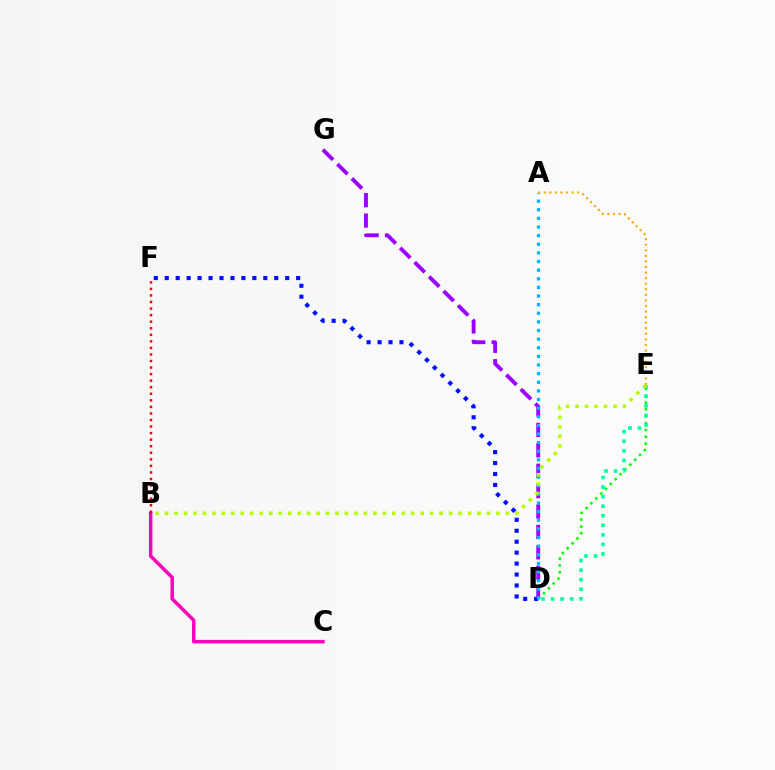{('D', 'E'): [{'color': '#08ff00', 'line_style': 'dotted', 'thickness': 1.86}, {'color': '#00ff9d', 'line_style': 'dotted', 'thickness': 2.6}], ('D', 'G'): [{'color': '#9b00ff', 'line_style': 'dashed', 'thickness': 2.77}], ('A', 'E'): [{'color': '#ffa500', 'line_style': 'dotted', 'thickness': 1.51}], ('D', 'F'): [{'color': '#0010ff', 'line_style': 'dotted', 'thickness': 2.97}], ('A', 'D'): [{'color': '#00b5ff', 'line_style': 'dotted', 'thickness': 2.34}], ('B', 'C'): [{'color': '#ff00bd', 'line_style': 'solid', 'thickness': 2.51}], ('B', 'F'): [{'color': '#ff0000', 'line_style': 'dotted', 'thickness': 1.78}], ('B', 'E'): [{'color': '#b3ff00', 'line_style': 'dotted', 'thickness': 2.57}]}